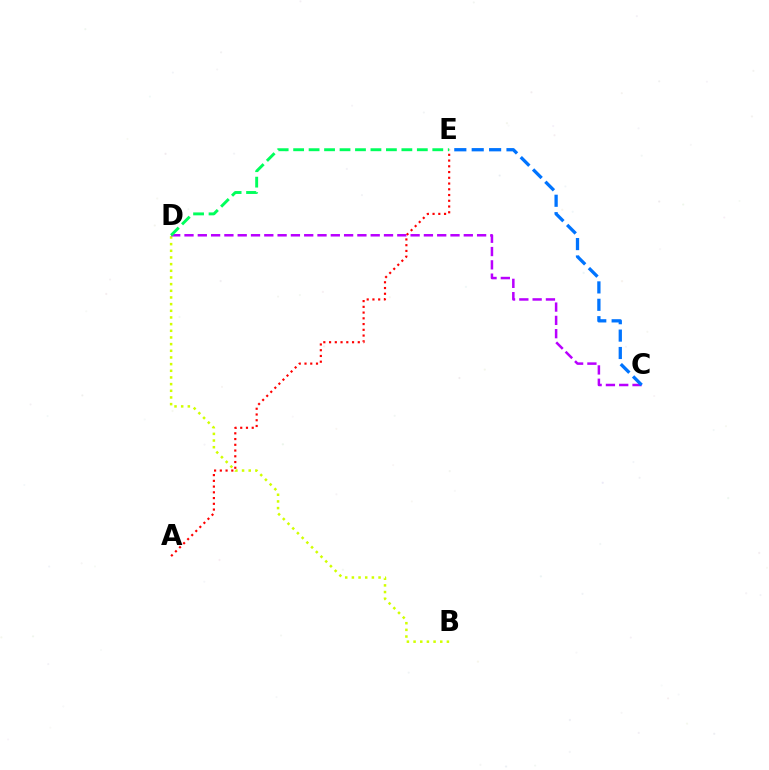{('B', 'D'): [{'color': '#d1ff00', 'line_style': 'dotted', 'thickness': 1.81}], ('C', 'D'): [{'color': '#b900ff', 'line_style': 'dashed', 'thickness': 1.81}], ('C', 'E'): [{'color': '#0074ff', 'line_style': 'dashed', 'thickness': 2.36}], ('A', 'E'): [{'color': '#ff0000', 'line_style': 'dotted', 'thickness': 1.56}], ('D', 'E'): [{'color': '#00ff5c', 'line_style': 'dashed', 'thickness': 2.1}]}